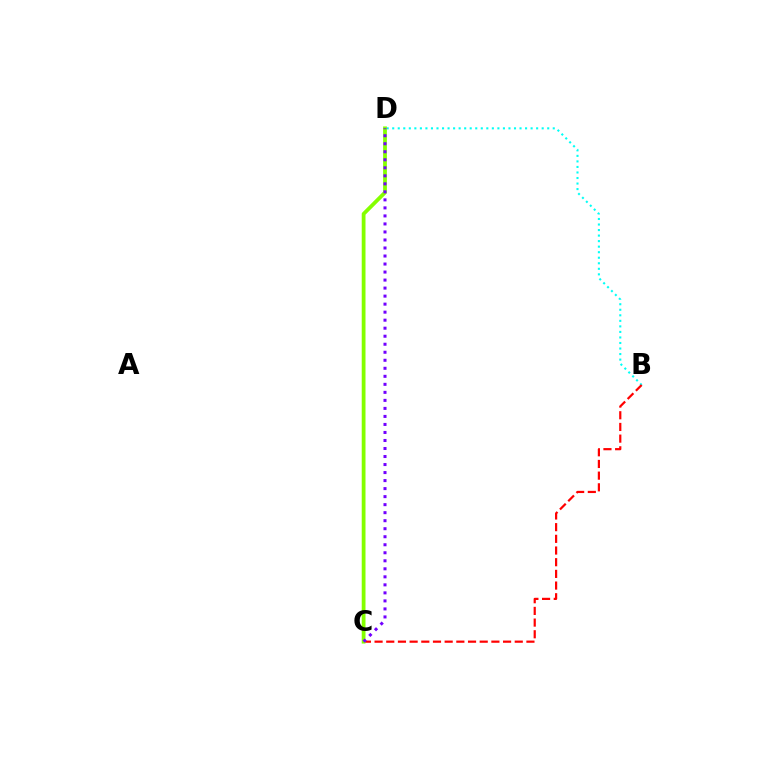{('B', 'D'): [{'color': '#00fff6', 'line_style': 'dotted', 'thickness': 1.5}], ('B', 'C'): [{'color': '#ff0000', 'line_style': 'dashed', 'thickness': 1.59}], ('C', 'D'): [{'color': '#84ff00', 'line_style': 'solid', 'thickness': 2.72}, {'color': '#7200ff', 'line_style': 'dotted', 'thickness': 2.18}]}